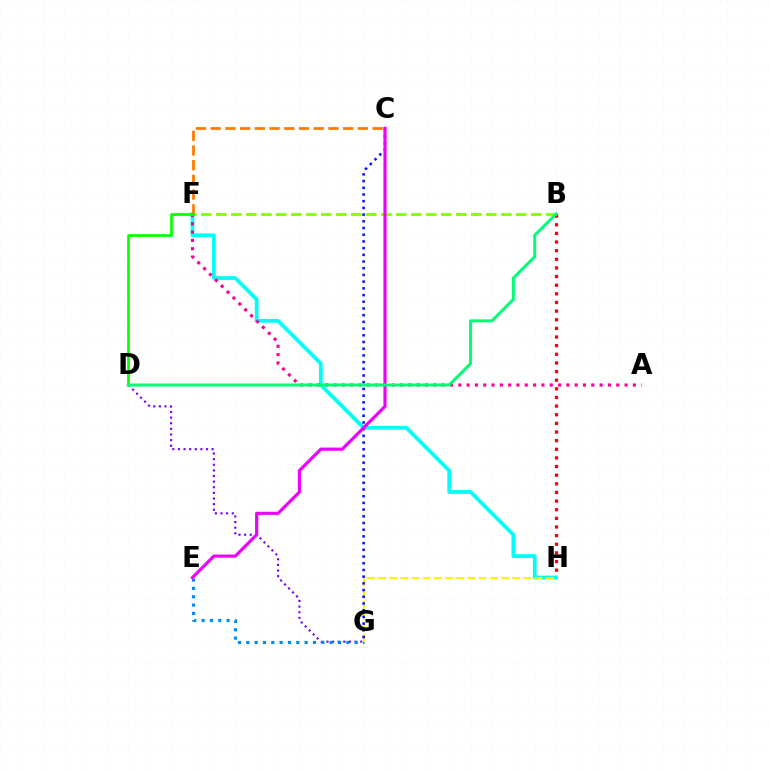{('D', 'G'): [{'color': '#7200ff', 'line_style': 'dotted', 'thickness': 1.53}], ('B', 'H'): [{'color': '#ff0000', 'line_style': 'dotted', 'thickness': 2.35}], ('E', 'G'): [{'color': '#008cff', 'line_style': 'dotted', 'thickness': 2.27}], ('F', 'H'): [{'color': '#00fff6', 'line_style': 'solid', 'thickness': 2.71}], ('A', 'F'): [{'color': '#ff0094', 'line_style': 'dotted', 'thickness': 2.26}], ('G', 'H'): [{'color': '#fcf500', 'line_style': 'dashed', 'thickness': 1.52}], ('C', 'F'): [{'color': '#ff7c00', 'line_style': 'dashed', 'thickness': 2.0}], ('C', 'G'): [{'color': '#0010ff', 'line_style': 'dotted', 'thickness': 1.82}], ('B', 'F'): [{'color': '#84ff00', 'line_style': 'dashed', 'thickness': 2.04}], ('D', 'F'): [{'color': '#08ff00', 'line_style': 'solid', 'thickness': 1.94}], ('C', 'E'): [{'color': '#ee00ff', 'line_style': 'solid', 'thickness': 2.29}], ('B', 'D'): [{'color': '#00ff74', 'line_style': 'solid', 'thickness': 2.17}]}